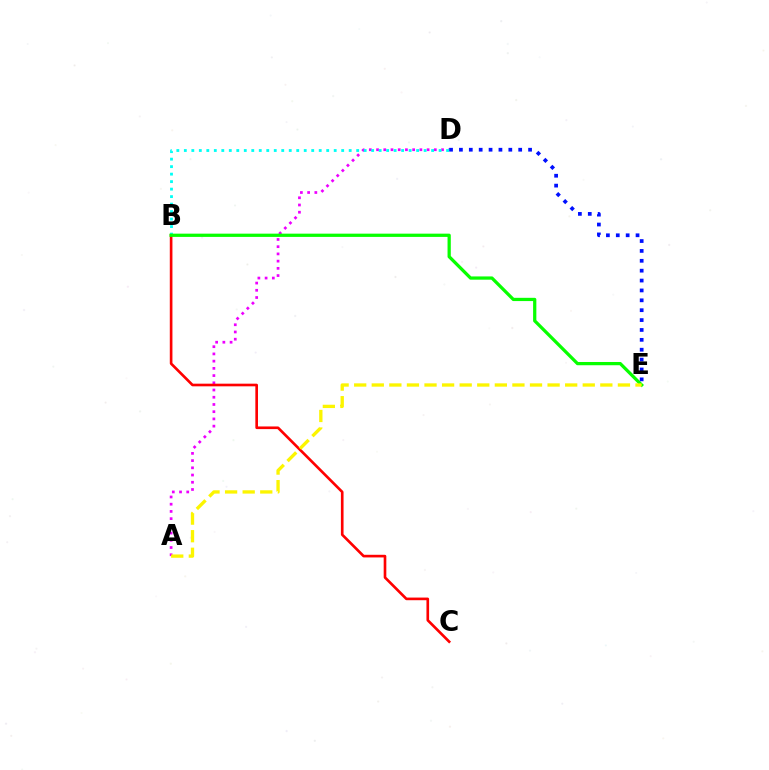{('A', 'D'): [{'color': '#ee00ff', 'line_style': 'dotted', 'thickness': 1.96}], ('B', 'C'): [{'color': '#ff0000', 'line_style': 'solid', 'thickness': 1.91}], ('B', 'D'): [{'color': '#00fff6', 'line_style': 'dotted', 'thickness': 2.04}], ('B', 'E'): [{'color': '#08ff00', 'line_style': 'solid', 'thickness': 2.34}], ('D', 'E'): [{'color': '#0010ff', 'line_style': 'dotted', 'thickness': 2.68}], ('A', 'E'): [{'color': '#fcf500', 'line_style': 'dashed', 'thickness': 2.39}]}